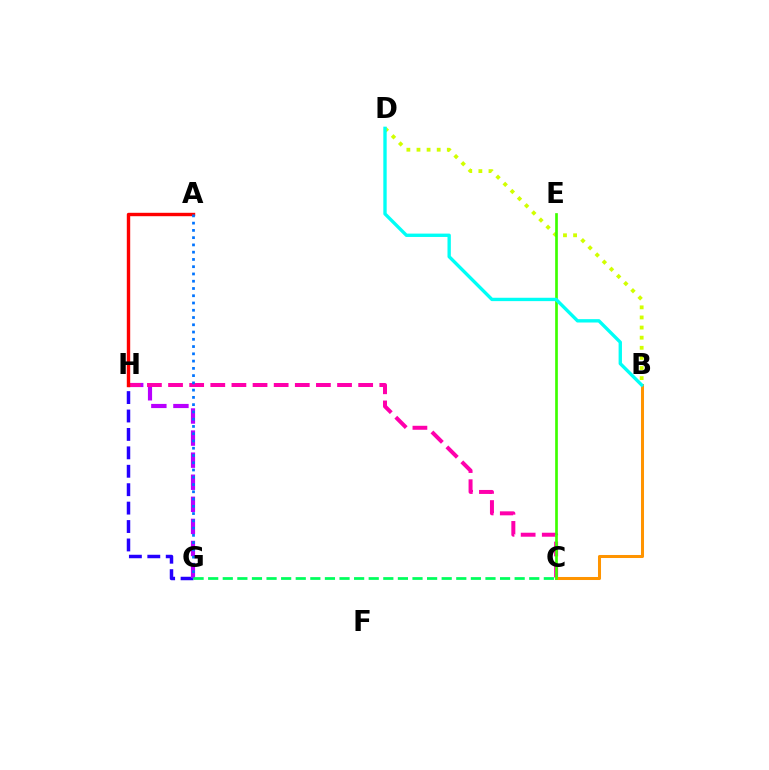{('B', 'D'): [{'color': '#d1ff00', 'line_style': 'dotted', 'thickness': 2.75}, {'color': '#00fff6', 'line_style': 'solid', 'thickness': 2.42}], ('G', 'H'): [{'color': '#2500ff', 'line_style': 'dashed', 'thickness': 2.5}, {'color': '#b900ff', 'line_style': 'dashed', 'thickness': 3.0}], ('C', 'H'): [{'color': '#ff00ac', 'line_style': 'dashed', 'thickness': 2.87}], ('B', 'C'): [{'color': '#ff9400', 'line_style': 'solid', 'thickness': 2.18}], ('C', 'E'): [{'color': '#3dff00', 'line_style': 'solid', 'thickness': 1.93}], ('A', 'H'): [{'color': '#ff0000', 'line_style': 'solid', 'thickness': 2.45}], ('A', 'G'): [{'color': '#0074ff', 'line_style': 'dotted', 'thickness': 1.97}], ('C', 'G'): [{'color': '#00ff5c', 'line_style': 'dashed', 'thickness': 1.98}]}